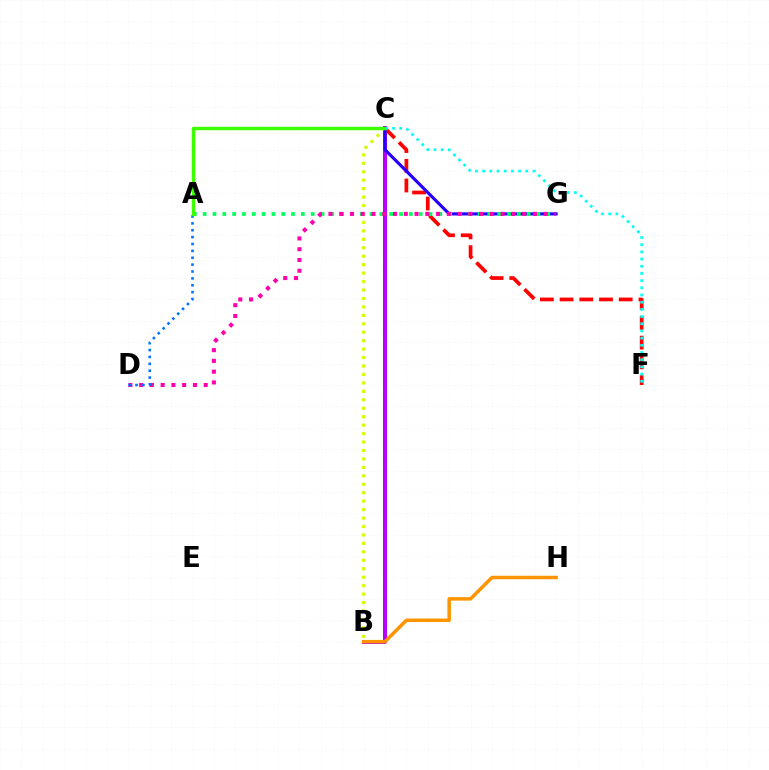{('B', 'C'): [{'color': '#b900ff', 'line_style': 'solid', 'thickness': 2.87}, {'color': '#d1ff00', 'line_style': 'dotted', 'thickness': 2.3}], ('B', 'H'): [{'color': '#ff9400', 'line_style': 'solid', 'thickness': 2.52}], ('C', 'F'): [{'color': '#ff0000', 'line_style': 'dashed', 'thickness': 2.68}, {'color': '#00fff6', 'line_style': 'dotted', 'thickness': 1.95}], ('C', 'G'): [{'color': '#2500ff', 'line_style': 'solid', 'thickness': 2.26}], ('A', 'G'): [{'color': '#00ff5c', 'line_style': 'dotted', 'thickness': 2.67}], ('D', 'G'): [{'color': '#ff00ac', 'line_style': 'dotted', 'thickness': 2.92}], ('A', 'D'): [{'color': '#0074ff', 'line_style': 'dotted', 'thickness': 1.87}], ('A', 'C'): [{'color': '#3dff00', 'line_style': 'solid', 'thickness': 2.48}]}